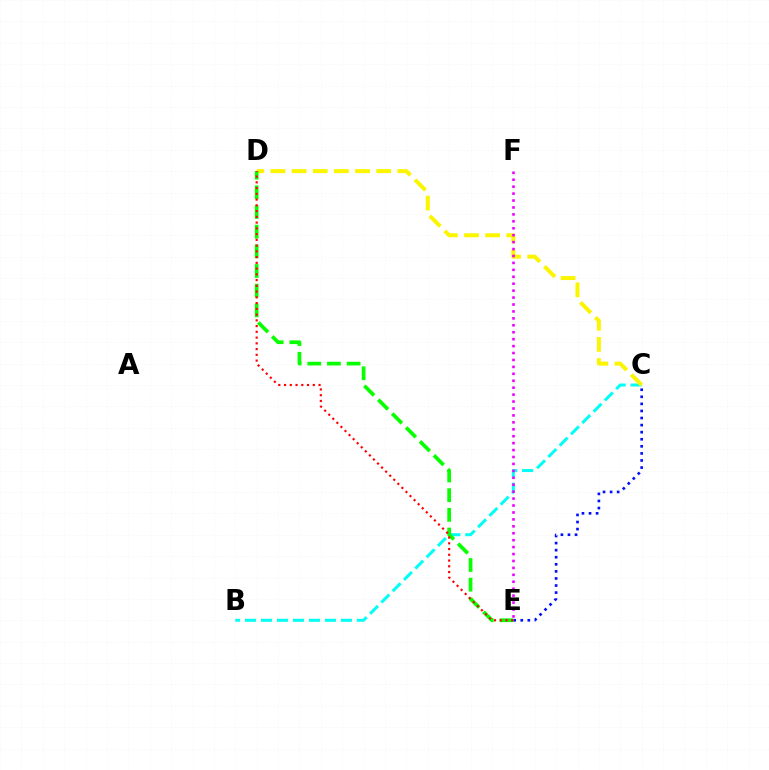{('C', 'E'): [{'color': '#0010ff', 'line_style': 'dotted', 'thickness': 1.92}], ('B', 'C'): [{'color': '#00fff6', 'line_style': 'dashed', 'thickness': 2.17}], ('C', 'D'): [{'color': '#fcf500', 'line_style': 'dashed', 'thickness': 2.87}], ('D', 'E'): [{'color': '#08ff00', 'line_style': 'dashed', 'thickness': 2.67}, {'color': '#ff0000', 'line_style': 'dotted', 'thickness': 1.56}], ('E', 'F'): [{'color': '#ee00ff', 'line_style': 'dotted', 'thickness': 1.88}]}